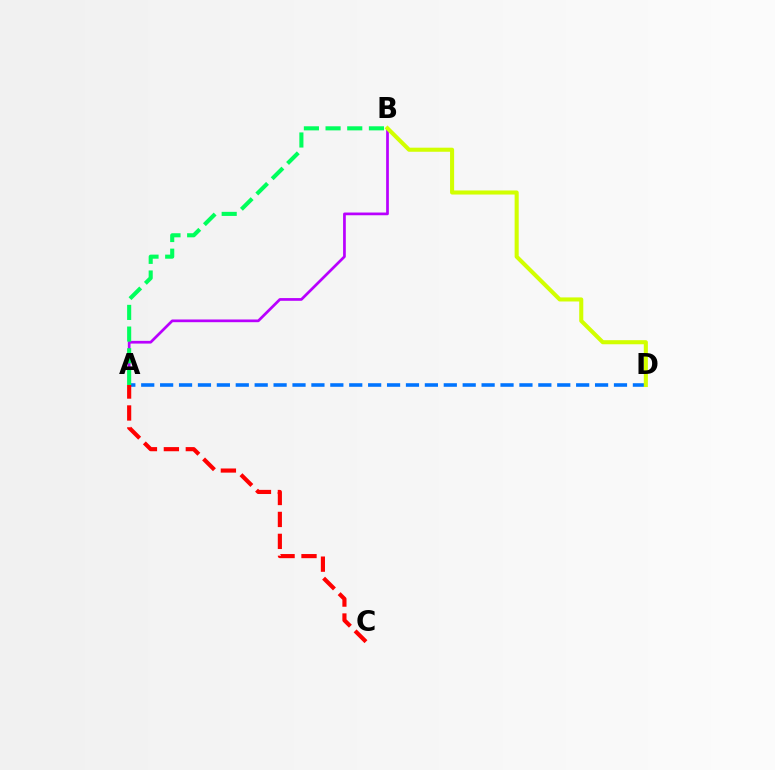{('A', 'B'): [{'color': '#b900ff', 'line_style': 'solid', 'thickness': 1.96}, {'color': '#00ff5c', 'line_style': 'dashed', 'thickness': 2.94}], ('A', 'D'): [{'color': '#0074ff', 'line_style': 'dashed', 'thickness': 2.57}], ('B', 'D'): [{'color': '#d1ff00', 'line_style': 'solid', 'thickness': 2.93}], ('A', 'C'): [{'color': '#ff0000', 'line_style': 'dashed', 'thickness': 2.98}]}